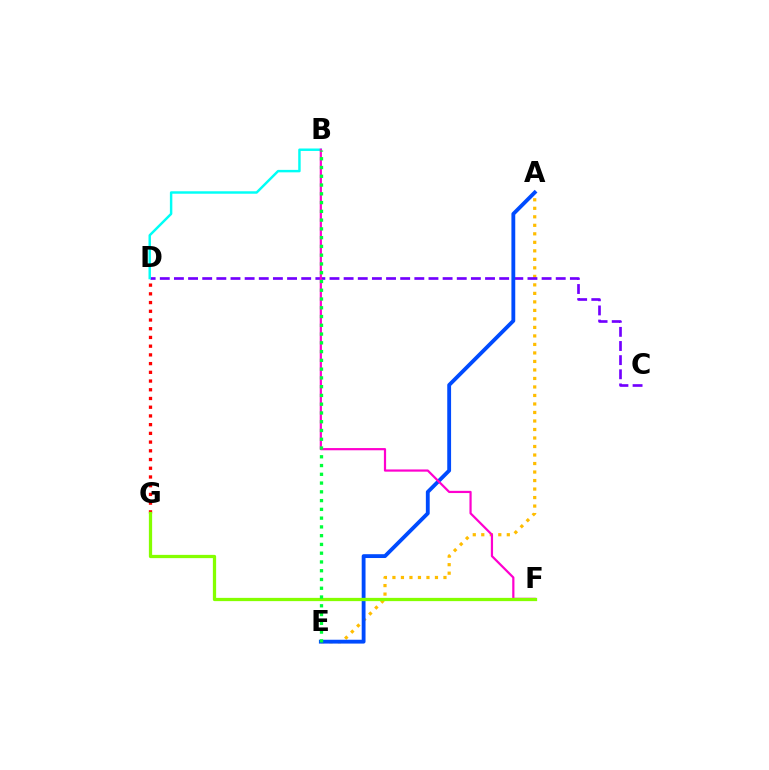{('D', 'G'): [{'color': '#ff0000', 'line_style': 'dotted', 'thickness': 2.37}], ('A', 'E'): [{'color': '#ffbd00', 'line_style': 'dotted', 'thickness': 2.31}, {'color': '#004bff', 'line_style': 'solid', 'thickness': 2.76}], ('C', 'D'): [{'color': '#7200ff', 'line_style': 'dashed', 'thickness': 1.92}], ('B', 'D'): [{'color': '#00fff6', 'line_style': 'solid', 'thickness': 1.76}], ('B', 'F'): [{'color': '#ff00cf', 'line_style': 'solid', 'thickness': 1.59}], ('F', 'G'): [{'color': '#84ff00', 'line_style': 'solid', 'thickness': 2.35}], ('B', 'E'): [{'color': '#00ff39', 'line_style': 'dotted', 'thickness': 2.38}]}